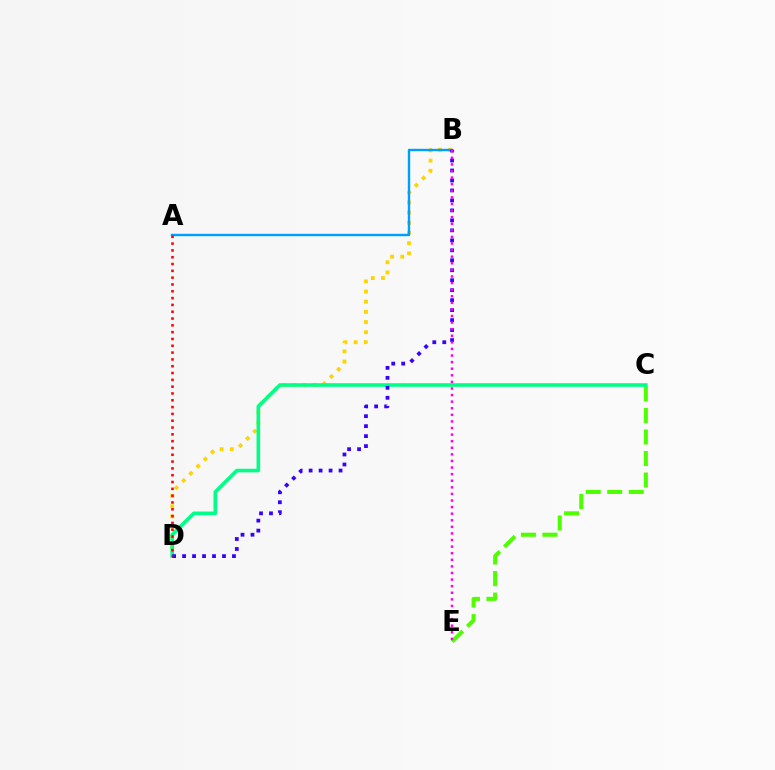{('C', 'E'): [{'color': '#4fff00', 'line_style': 'dashed', 'thickness': 2.92}], ('B', 'D'): [{'color': '#ffd500', 'line_style': 'dotted', 'thickness': 2.76}, {'color': '#3700ff', 'line_style': 'dotted', 'thickness': 2.71}], ('C', 'D'): [{'color': '#00ff86', 'line_style': 'solid', 'thickness': 2.6}], ('A', 'B'): [{'color': '#009eff', 'line_style': 'solid', 'thickness': 1.73}], ('B', 'E'): [{'color': '#ff00ed', 'line_style': 'dotted', 'thickness': 1.79}], ('A', 'D'): [{'color': '#ff0000', 'line_style': 'dotted', 'thickness': 1.85}]}